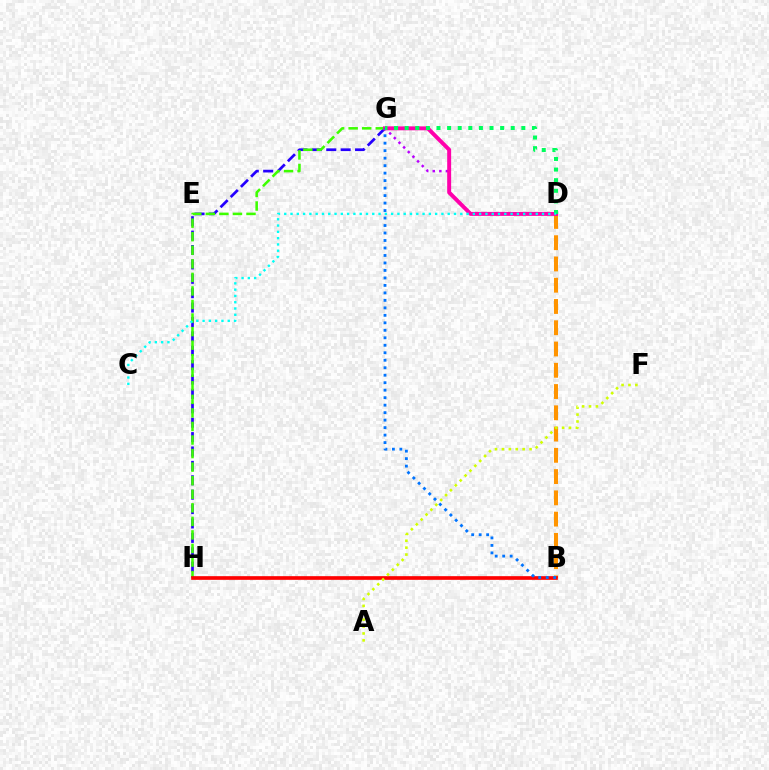{('G', 'H'): [{'color': '#2500ff', 'line_style': 'dashed', 'thickness': 1.96}, {'color': '#3dff00', 'line_style': 'dashed', 'thickness': 1.84}], ('B', 'D'): [{'color': '#ff9400', 'line_style': 'dashed', 'thickness': 2.89}], ('B', 'H'): [{'color': '#ff0000', 'line_style': 'solid', 'thickness': 2.65}], ('D', 'G'): [{'color': '#b900ff', 'line_style': 'dotted', 'thickness': 1.79}, {'color': '#ff00ac', 'line_style': 'solid', 'thickness': 2.84}, {'color': '#00ff5c', 'line_style': 'dotted', 'thickness': 2.88}], ('B', 'G'): [{'color': '#0074ff', 'line_style': 'dotted', 'thickness': 2.03}], ('A', 'F'): [{'color': '#d1ff00', 'line_style': 'dotted', 'thickness': 1.88}], ('C', 'D'): [{'color': '#00fff6', 'line_style': 'dotted', 'thickness': 1.71}]}